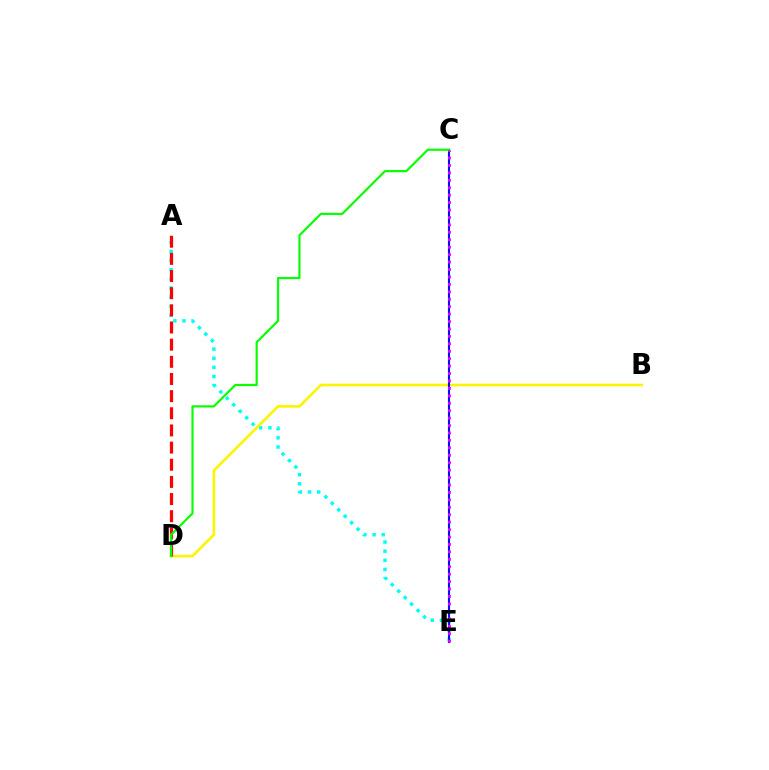{('A', 'E'): [{'color': '#00fff6', 'line_style': 'dotted', 'thickness': 2.48}], ('B', 'D'): [{'color': '#fcf500', 'line_style': 'solid', 'thickness': 1.89}], ('C', 'E'): [{'color': '#0010ff', 'line_style': 'solid', 'thickness': 1.52}, {'color': '#ee00ff', 'line_style': 'dotted', 'thickness': 2.02}], ('A', 'D'): [{'color': '#ff0000', 'line_style': 'dashed', 'thickness': 2.33}], ('C', 'D'): [{'color': '#08ff00', 'line_style': 'solid', 'thickness': 1.57}]}